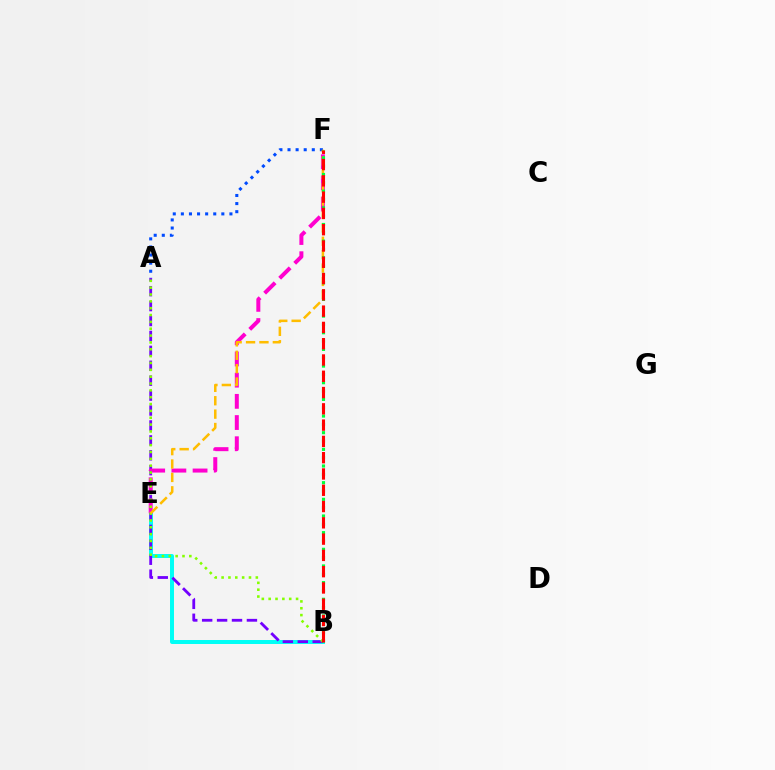{('A', 'F'): [{'color': '#004bff', 'line_style': 'dotted', 'thickness': 2.2}], ('B', 'E'): [{'color': '#00fff6', 'line_style': 'solid', 'thickness': 2.85}], ('A', 'B'): [{'color': '#7200ff', 'line_style': 'dashed', 'thickness': 2.03}, {'color': '#84ff00', 'line_style': 'dotted', 'thickness': 1.86}], ('E', 'F'): [{'color': '#ff00cf', 'line_style': 'dashed', 'thickness': 2.88}, {'color': '#ffbd00', 'line_style': 'dashed', 'thickness': 1.82}], ('B', 'F'): [{'color': '#00ff39', 'line_style': 'dotted', 'thickness': 2.26}, {'color': '#ff0000', 'line_style': 'dashed', 'thickness': 2.21}]}